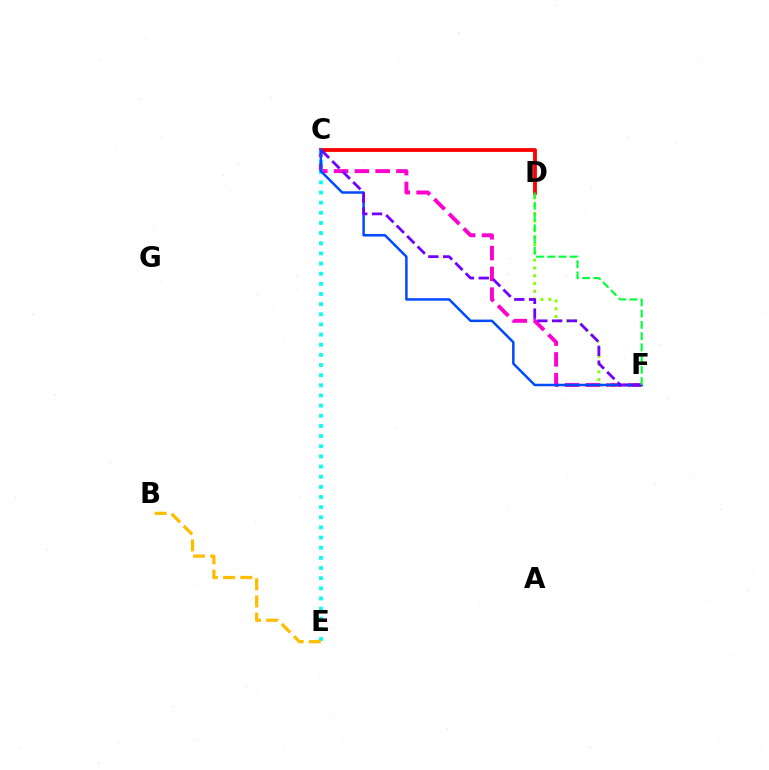{('C', 'F'): [{'color': '#ff00cf', 'line_style': 'dashed', 'thickness': 2.82}, {'color': '#004bff', 'line_style': 'solid', 'thickness': 1.79}, {'color': '#7200ff', 'line_style': 'dashed', 'thickness': 2.01}], ('D', 'F'): [{'color': '#84ff00', 'line_style': 'dotted', 'thickness': 2.11}, {'color': '#00ff39', 'line_style': 'dashed', 'thickness': 1.53}], ('C', 'D'): [{'color': '#ff0000', 'line_style': 'solid', 'thickness': 2.74}], ('C', 'E'): [{'color': '#00fff6', 'line_style': 'dotted', 'thickness': 2.76}], ('B', 'E'): [{'color': '#ffbd00', 'line_style': 'dashed', 'thickness': 2.33}]}